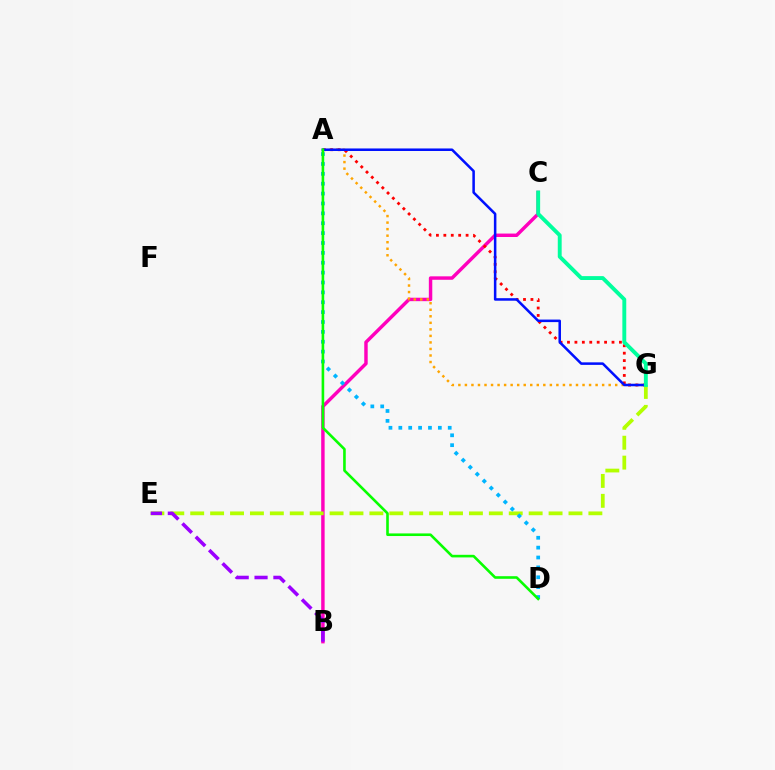{('B', 'C'): [{'color': '#ff00bd', 'line_style': 'solid', 'thickness': 2.48}], ('A', 'G'): [{'color': '#ffa500', 'line_style': 'dotted', 'thickness': 1.78}, {'color': '#ff0000', 'line_style': 'dotted', 'thickness': 2.02}, {'color': '#0010ff', 'line_style': 'solid', 'thickness': 1.82}], ('E', 'G'): [{'color': '#b3ff00', 'line_style': 'dashed', 'thickness': 2.7}], ('A', 'D'): [{'color': '#00b5ff', 'line_style': 'dotted', 'thickness': 2.68}, {'color': '#08ff00', 'line_style': 'solid', 'thickness': 1.88}], ('C', 'G'): [{'color': '#00ff9d', 'line_style': 'solid', 'thickness': 2.8}], ('B', 'E'): [{'color': '#9b00ff', 'line_style': 'dashed', 'thickness': 2.56}]}